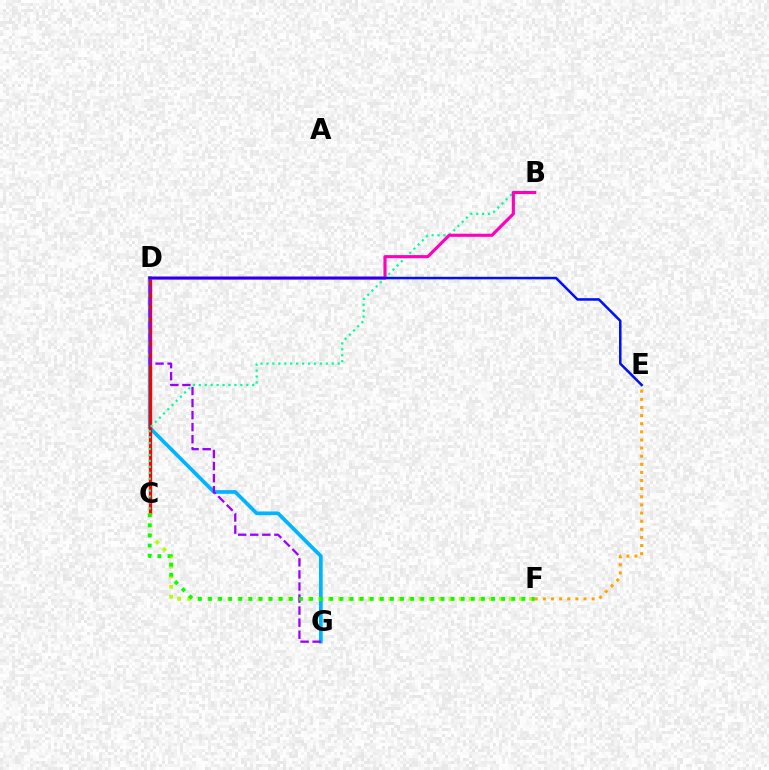{('D', 'G'): [{'color': '#00b5ff', 'line_style': 'solid', 'thickness': 2.67}, {'color': '#9b00ff', 'line_style': 'dashed', 'thickness': 1.64}], ('C', 'D'): [{'color': '#ff0000', 'line_style': 'solid', 'thickness': 2.41}], ('B', 'C'): [{'color': '#00ff9d', 'line_style': 'dotted', 'thickness': 1.61}], ('E', 'F'): [{'color': '#ffa500', 'line_style': 'dotted', 'thickness': 2.21}], ('C', 'F'): [{'color': '#b3ff00', 'line_style': 'dotted', 'thickness': 2.73}, {'color': '#08ff00', 'line_style': 'dotted', 'thickness': 2.75}], ('B', 'D'): [{'color': '#ff00bd', 'line_style': 'solid', 'thickness': 2.25}], ('D', 'E'): [{'color': '#0010ff', 'line_style': 'solid', 'thickness': 1.82}]}